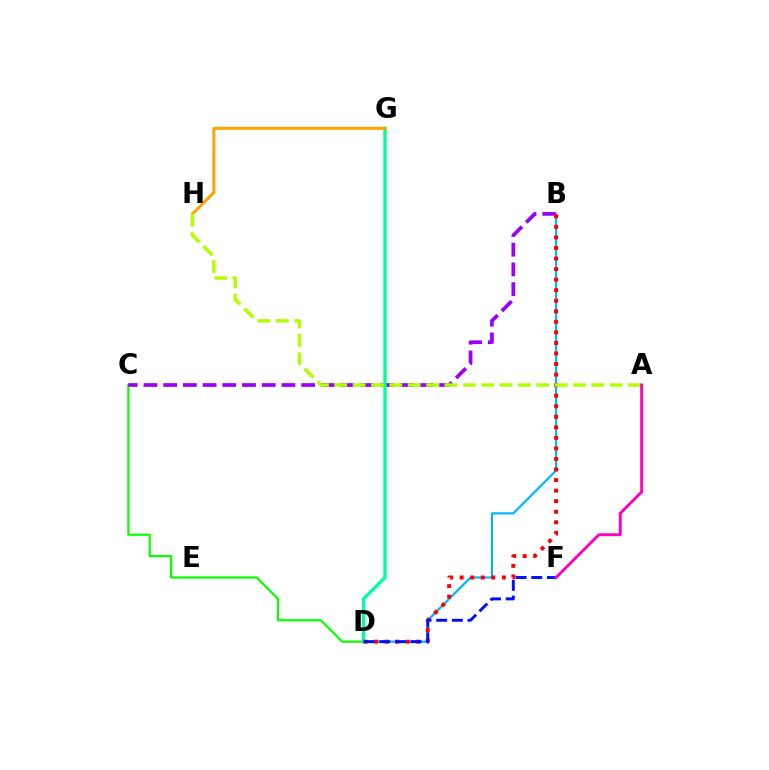{('C', 'D'): [{'color': '#08ff00', 'line_style': 'solid', 'thickness': 1.58}], ('B', 'C'): [{'color': '#9b00ff', 'line_style': 'dashed', 'thickness': 2.68}], ('B', 'D'): [{'color': '#00b5ff', 'line_style': 'solid', 'thickness': 1.56}, {'color': '#ff0000', 'line_style': 'dotted', 'thickness': 2.87}], ('D', 'G'): [{'color': '#00ff9d', 'line_style': 'solid', 'thickness': 2.41}], ('G', 'H'): [{'color': '#ffa500', 'line_style': 'solid', 'thickness': 2.17}], ('D', 'F'): [{'color': '#0010ff', 'line_style': 'dashed', 'thickness': 2.13}], ('A', 'H'): [{'color': '#b3ff00', 'line_style': 'dashed', 'thickness': 2.49}], ('A', 'F'): [{'color': '#ff00bd', 'line_style': 'solid', 'thickness': 2.1}]}